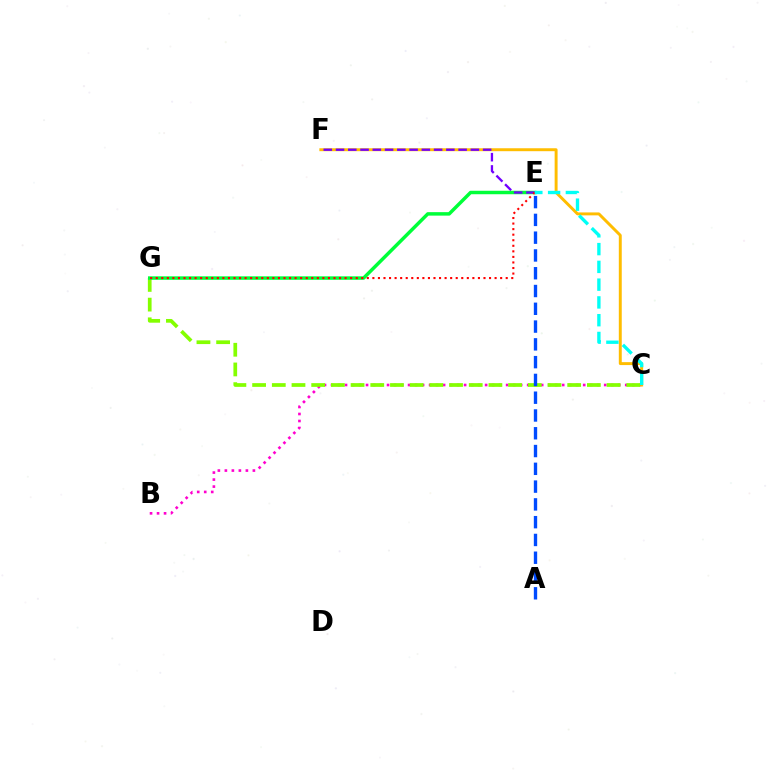{('B', 'C'): [{'color': '#ff00cf', 'line_style': 'dotted', 'thickness': 1.9}], ('C', 'F'): [{'color': '#ffbd00', 'line_style': 'solid', 'thickness': 2.11}], ('C', 'G'): [{'color': '#84ff00', 'line_style': 'dashed', 'thickness': 2.68}], ('E', 'G'): [{'color': '#00ff39', 'line_style': 'solid', 'thickness': 2.5}, {'color': '#ff0000', 'line_style': 'dotted', 'thickness': 1.51}], ('E', 'F'): [{'color': '#7200ff', 'line_style': 'dashed', 'thickness': 1.67}], ('A', 'E'): [{'color': '#004bff', 'line_style': 'dashed', 'thickness': 2.42}], ('C', 'E'): [{'color': '#00fff6', 'line_style': 'dashed', 'thickness': 2.41}]}